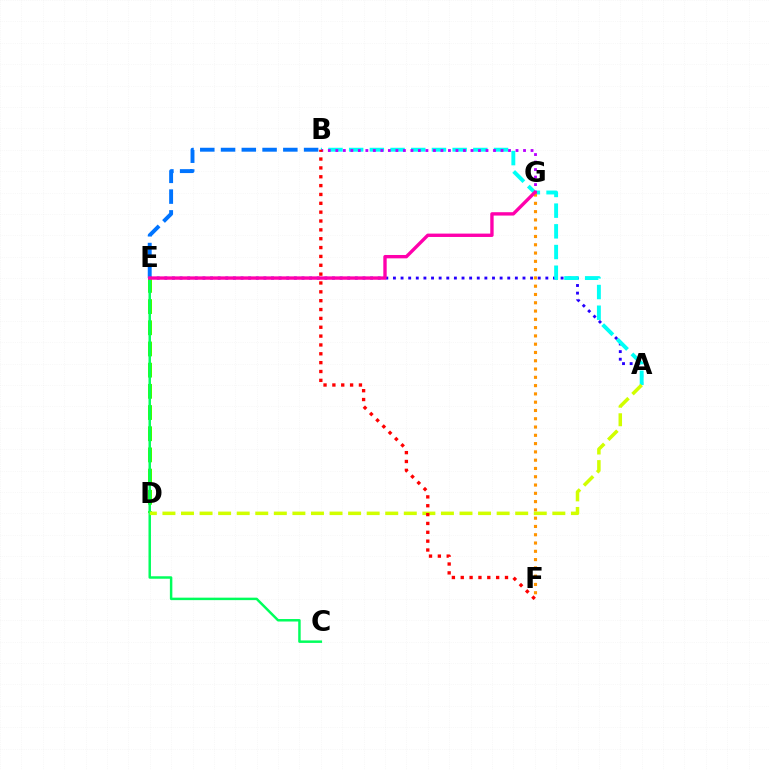{('A', 'E'): [{'color': '#2500ff', 'line_style': 'dotted', 'thickness': 2.07}], ('A', 'B'): [{'color': '#00fff6', 'line_style': 'dashed', 'thickness': 2.81}], ('D', 'E'): [{'color': '#3dff00', 'line_style': 'dashed', 'thickness': 2.88}], ('F', 'G'): [{'color': '#ff9400', 'line_style': 'dotted', 'thickness': 2.25}], ('B', 'G'): [{'color': '#b900ff', 'line_style': 'dotted', 'thickness': 2.04}], ('B', 'E'): [{'color': '#0074ff', 'line_style': 'dashed', 'thickness': 2.82}], ('C', 'E'): [{'color': '#00ff5c', 'line_style': 'solid', 'thickness': 1.78}], ('A', 'D'): [{'color': '#d1ff00', 'line_style': 'dashed', 'thickness': 2.52}], ('B', 'F'): [{'color': '#ff0000', 'line_style': 'dotted', 'thickness': 2.41}], ('E', 'G'): [{'color': '#ff00ac', 'line_style': 'solid', 'thickness': 2.42}]}